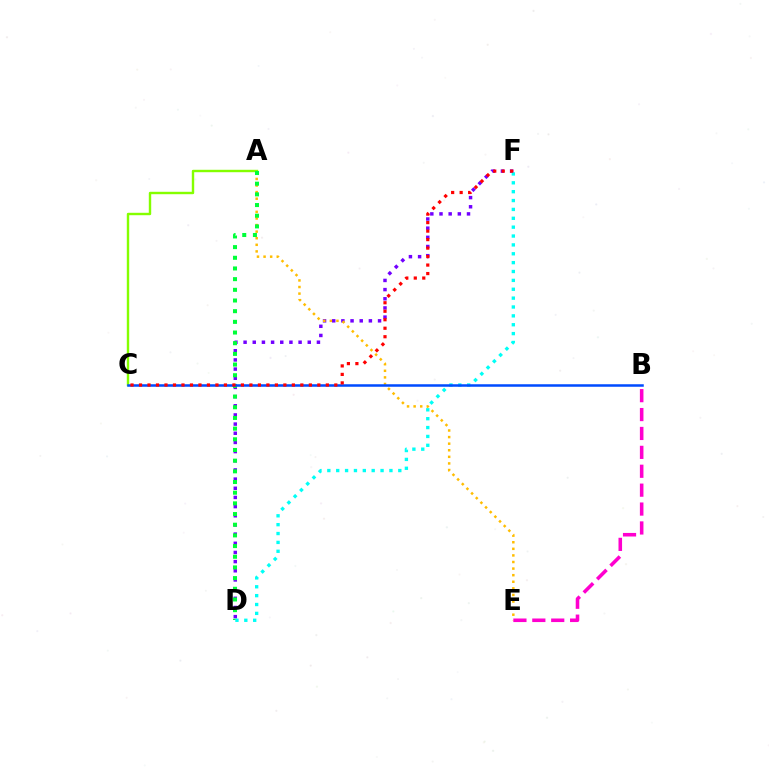{('D', 'F'): [{'color': '#7200ff', 'line_style': 'dotted', 'thickness': 2.49}, {'color': '#00fff6', 'line_style': 'dotted', 'thickness': 2.41}], ('A', 'C'): [{'color': '#84ff00', 'line_style': 'solid', 'thickness': 1.74}], ('A', 'E'): [{'color': '#ffbd00', 'line_style': 'dotted', 'thickness': 1.79}], ('A', 'D'): [{'color': '#00ff39', 'line_style': 'dotted', 'thickness': 2.9}], ('B', 'E'): [{'color': '#ff00cf', 'line_style': 'dashed', 'thickness': 2.57}], ('B', 'C'): [{'color': '#004bff', 'line_style': 'solid', 'thickness': 1.81}], ('C', 'F'): [{'color': '#ff0000', 'line_style': 'dotted', 'thickness': 2.31}]}